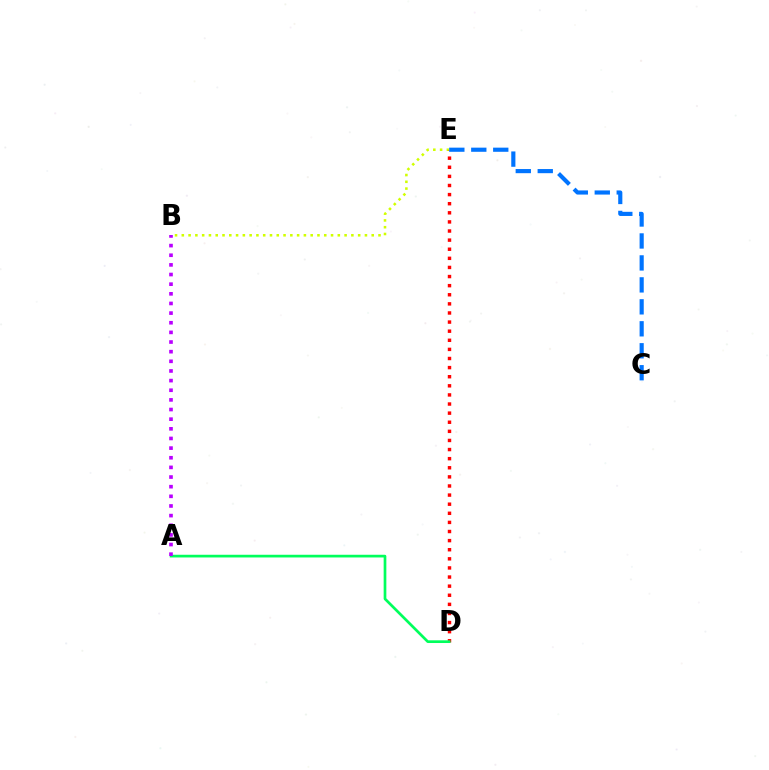{('B', 'E'): [{'color': '#d1ff00', 'line_style': 'dotted', 'thickness': 1.84}], ('D', 'E'): [{'color': '#ff0000', 'line_style': 'dotted', 'thickness': 2.47}], ('A', 'D'): [{'color': '#00ff5c', 'line_style': 'solid', 'thickness': 1.94}], ('C', 'E'): [{'color': '#0074ff', 'line_style': 'dashed', 'thickness': 2.98}], ('A', 'B'): [{'color': '#b900ff', 'line_style': 'dotted', 'thickness': 2.62}]}